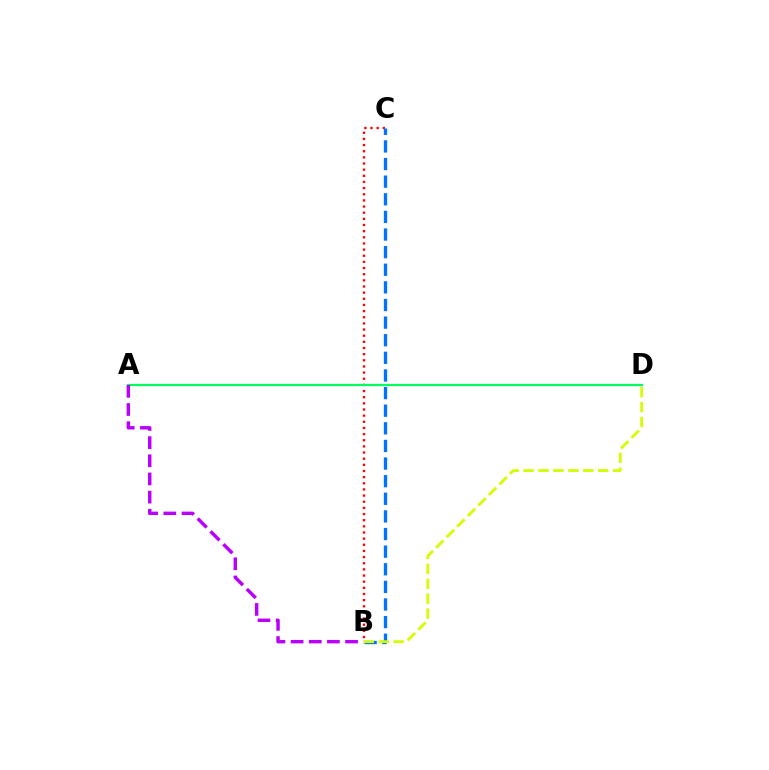{('B', 'C'): [{'color': '#ff0000', 'line_style': 'dotted', 'thickness': 1.67}, {'color': '#0074ff', 'line_style': 'dashed', 'thickness': 2.39}], ('A', 'D'): [{'color': '#00ff5c', 'line_style': 'solid', 'thickness': 1.57}], ('A', 'B'): [{'color': '#b900ff', 'line_style': 'dashed', 'thickness': 2.47}], ('B', 'D'): [{'color': '#d1ff00', 'line_style': 'dashed', 'thickness': 2.03}]}